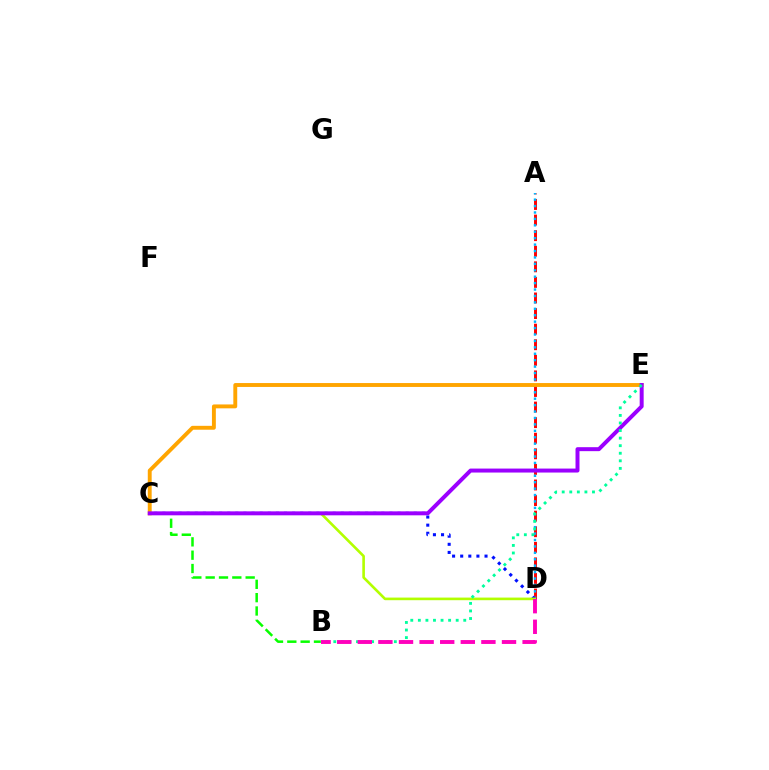{('A', 'D'): [{'color': '#ff0000', 'line_style': 'dashed', 'thickness': 2.12}, {'color': '#00b5ff', 'line_style': 'dotted', 'thickness': 1.74}], ('B', 'C'): [{'color': '#08ff00', 'line_style': 'dashed', 'thickness': 1.81}], ('C', 'E'): [{'color': '#ffa500', 'line_style': 'solid', 'thickness': 2.8}, {'color': '#9b00ff', 'line_style': 'solid', 'thickness': 2.86}], ('C', 'D'): [{'color': '#0010ff', 'line_style': 'dotted', 'thickness': 2.2}, {'color': '#b3ff00', 'line_style': 'solid', 'thickness': 1.89}], ('B', 'E'): [{'color': '#00ff9d', 'line_style': 'dotted', 'thickness': 2.06}], ('B', 'D'): [{'color': '#ff00bd', 'line_style': 'dashed', 'thickness': 2.8}]}